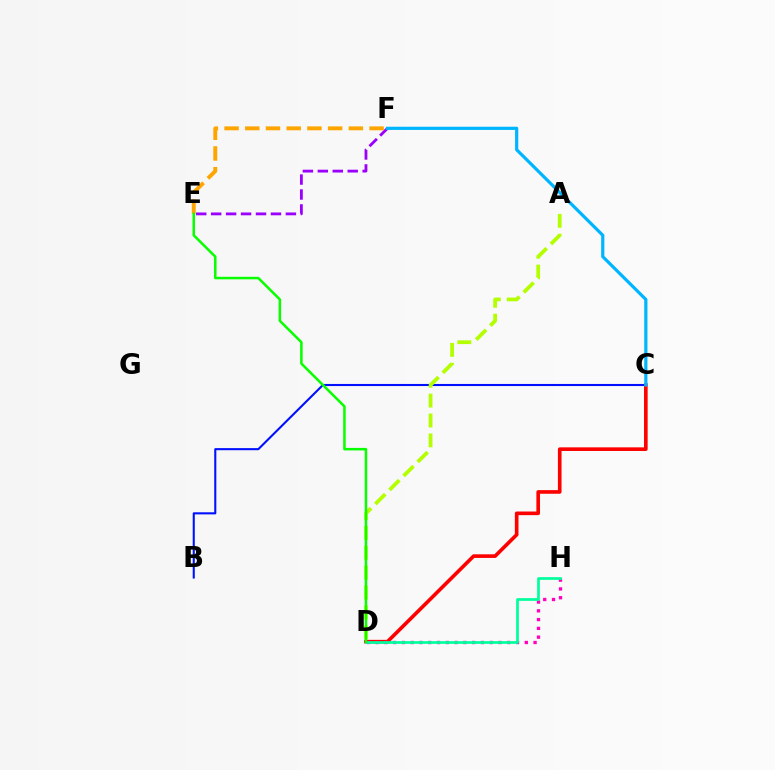{('B', 'C'): [{'color': '#0010ff', 'line_style': 'solid', 'thickness': 1.51}], ('C', 'D'): [{'color': '#ff0000', 'line_style': 'solid', 'thickness': 2.62}], ('A', 'D'): [{'color': '#b3ff00', 'line_style': 'dashed', 'thickness': 2.7}], ('D', 'H'): [{'color': '#ff00bd', 'line_style': 'dotted', 'thickness': 2.38}, {'color': '#00ff9d', 'line_style': 'solid', 'thickness': 1.95}], ('E', 'F'): [{'color': '#9b00ff', 'line_style': 'dashed', 'thickness': 2.03}, {'color': '#ffa500', 'line_style': 'dashed', 'thickness': 2.81}], ('C', 'F'): [{'color': '#00b5ff', 'line_style': 'solid', 'thickness': 2.3}], ('D', 'E'): [{'color': '#08ff00', 'line_style': 'solid', 'thickness': 1.82}]}